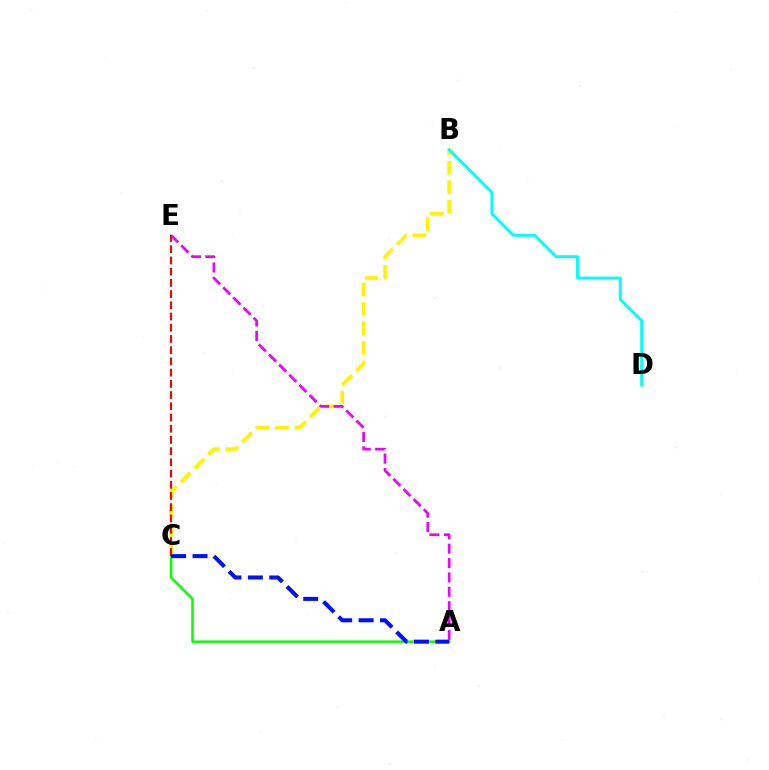{('B', 'C'): [{'color': '#fcf500', 'line_style': 'dashed', 'thickness': 2.65}], ('A', 'E'): [{'color': '#ee00ff', 'line_style': 'dashed', 'thickness': 1.95}], ('A', 'C'): [{'color': '#08ff00', 'line_style': 'solid', 'thickness': 1.8}, {'color': '#0010ff', 'line_style': 'dashed', 'thickness': 2.91}], ('B', 'D'): [{'color': '#00fff6', 'line_style': 'solid', 'thickness': 2.11}], ('C', 'E'): [{'color': '#ff0000', 'line_style': 'dashed', 'thickness': 1.52}]}